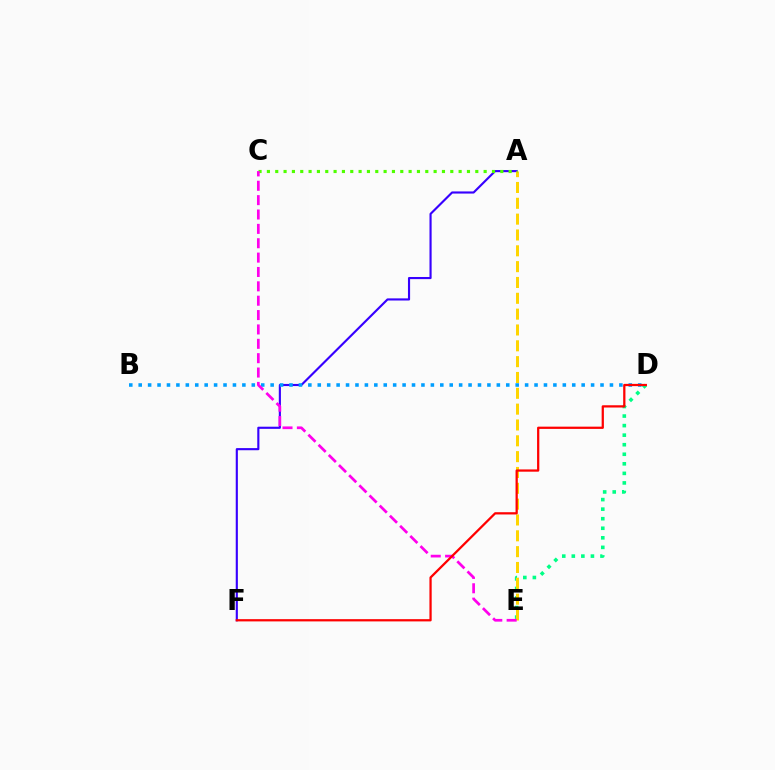{('A', 'F'): [{'color': '#3700ff', 'line_style': 'solid', 'thickness': 1.54}], ('D', 'E'): [{'color': '#00ff86', 'line_style': 'dotted', 'thickness': 2.6}], ('A', 'E'): [{'color': '#ffd500', 'line_style': 'dashed', 'thickness': 2.15}], ('B', 'D'): [{'color': '#009eff', 'line_style': 'dotted', 'thickness': 2.56}], ('A', 'C'): [{'color': '#4fff00', 'line_style': 'dotted', 'thickness': 2.26}], ('C', 'E'): [{'color': '#ff00ed', 'line_style': 'dashed', 'thickness': 1.95}], ('D', 'F'): [{'color': '#ff0000', 'line_style': 'solid', 'thickness': 1.62}]}